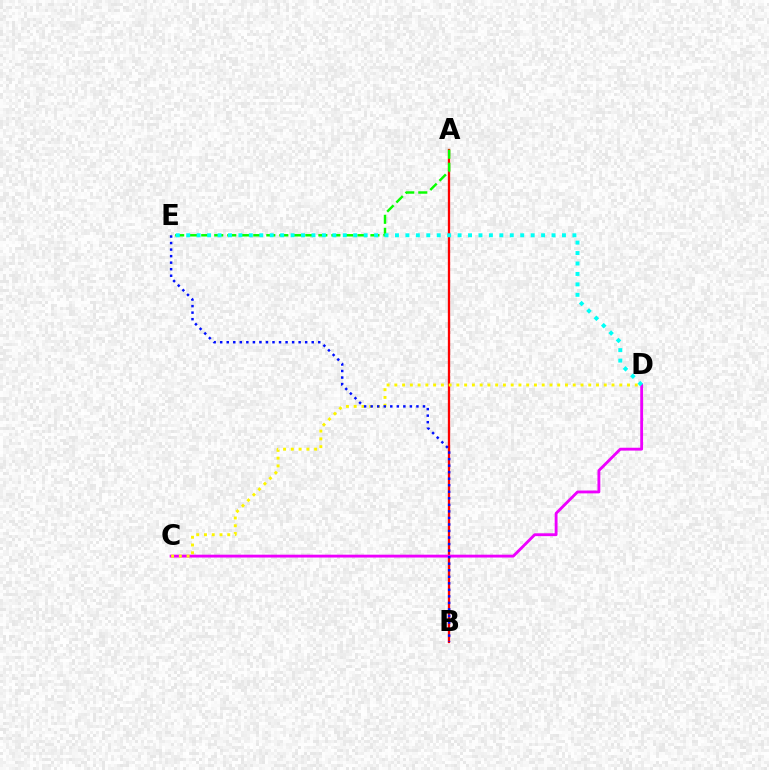{('A', 'B'): [{'color': '#ff0000', 'line_style': 'solid', 'thickness': 1.67}], ('A', 'E'): [{'color': '#08ff00', 'line_style': 'dashed', 'thickness': 1.77}], ('C', 'D'): [{'color': '#ee00ff', 'line_style': 'solid', 'thickness': 2.05}, {'color': '#fcf500', 'line_style': 'dotted', 'thickness': 2.11}], ('D', 'E'): [{'color': '#00fff6', 'line_style': 'dotted', 'thickness': 2.84}], ('B', 'E'): [{'color': '#0010ff', 'line_style': 'dotted', 'thickness': 1.78}]}